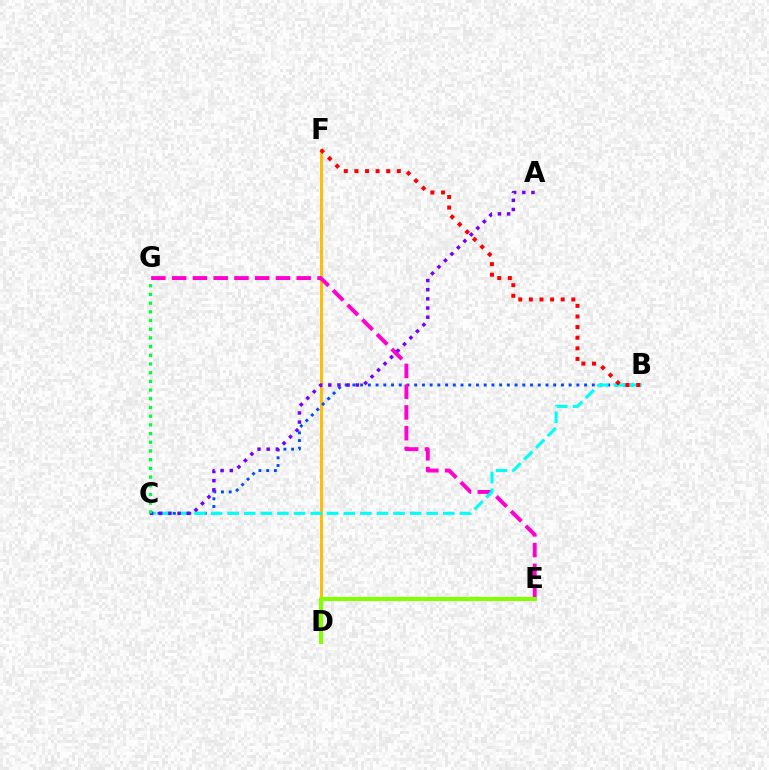{('D', 'F'): [{'color': '#ffbd00', 'line_style': 'solid', 'thickness': 2.11}], ('B', 'C'): [{'color': '#004bff', 'line_style': 'dotted', 'thickness': 2.1}, {'color': '#00fff6', 'line_style': 'dashed', 'thickness': 2.25}], ('E', 'G'): [{'color': '#ff00cf', 'line_style': 'dashed', 'thickness': 2.82}], ('B', 'F'): [{'color': '#ff0000', 'line_style': 'dotted', 'thickness': 2.88}], ('A', 'C'): [{'color': '#7200ff', 'line_style': 'dotted', 'thickness': 2.49}], ('C', 'G'): [{'color': '#00ff39', 'line_style': 'dotted', 'thickness': 2.36}], ('D', 'E'): [{'color': '#84ff00', 'line_style': 'solid', 'thickness': 2.92}]}